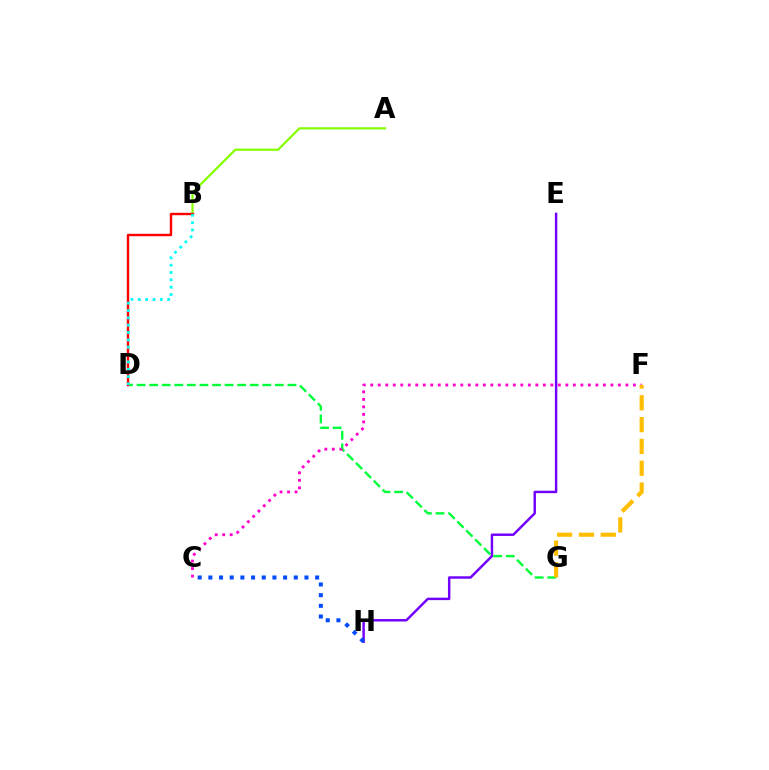{('A', 'B'): [{'color': '#84ff00', 'line_style': 'solid', 'thickness': 1.59}], ('E', 'H'): [{'color': '#7200ff', 'line_style': 'solid', 'thickness': 1.77}], ('D', 'G'): [{'color': '#00ff39', 'line_style': 'dashed', 'thickness': 1.71}], ('C', 'H'): [{'color': '#004bff', 'line_style': 'dotted', 'thickness': 2.9}], ('B', 'D'): [{'color': '#ff0000', 'line_style': 'solid', 'thickness': 1.74}, {'color': '#00fff6', 'line_style': 'dotted', 'thickness': 2.0}], ('C', 'F'): [{'color': '#ff00cf', 'line_style': 'dotted', 'thickness': 2.04}], ('F', 'G'): [{'color': '#ffbd00', 'line_style': 'dashed', 'thickness': 2.97}]}